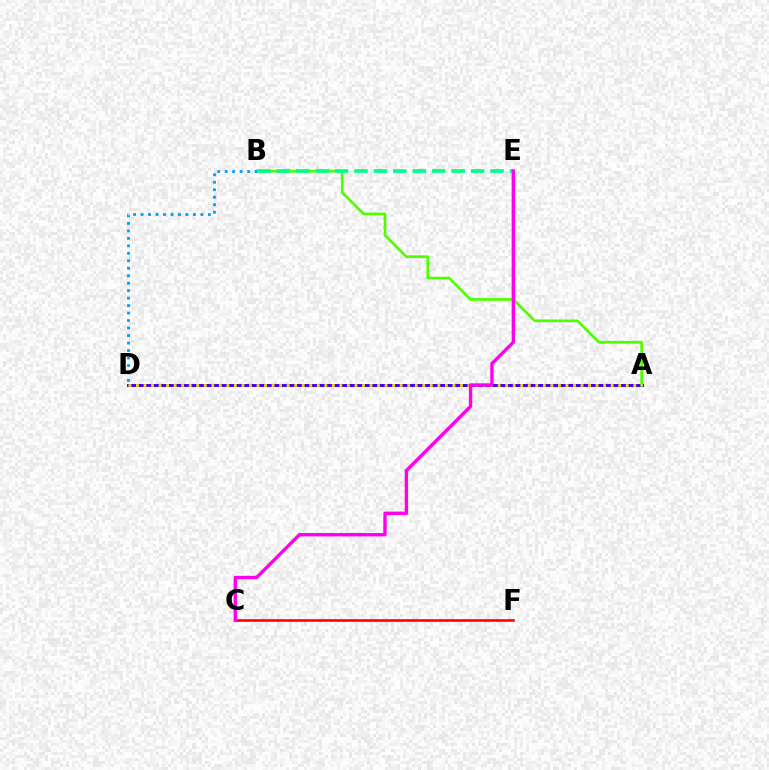{('A', 'D'): [{'color': '#3700ff', 'line_style': 'solid', 'thickness': 2.13}, {'color': '#ffd500', 'line_style': 'dotted', 'thickness': 2.05}], ('A', 'B'): [{'color': '#4fff00', 'line_style': 'solid', 'thickness': 1.93}], ('B', 'D'): [{'color': '#009eff', 'line_style': 'dotted', 'thickness': 2.03}], ('B', 'E'): [{'color': '#00ff86', 'line_style': 'dashed', 'thickness': 2.64}], ('C', 'F'): [{'color': '#ff0000', 'line_style': 'solid', 'thickness': 1.87}], ('C', 'E'): [{'color': '#ff00ed', 'line_style': 'solid', 'thickness': 2.43}]}